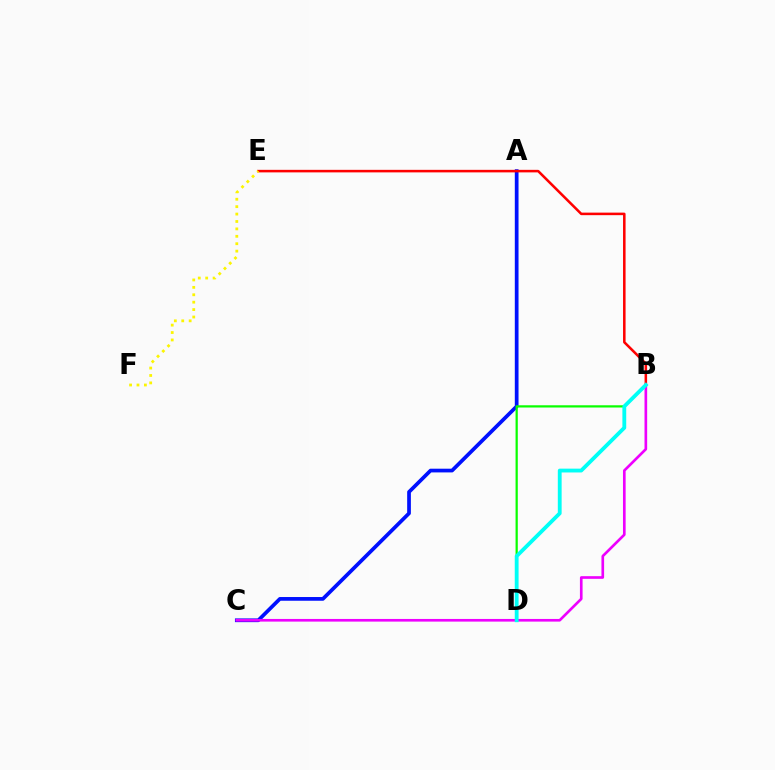{('A', 'C'): [{'color': '#0010ff', 'line_style': 'solid', 'thickness': 2.68}], ('B', 'C'): [{'color': '#ee00ff', 'line_style': 'solid', 'thickness': 1.91}], ('B', 'E'): [{'color': '#ff0000', 'line_style': 'solid', 'thickness': 1.83}], ('B', 'D'): [{'color': '#08ff00', 'line_style': 'solid', 'thickness': 1.61}, {'color': '#00fff6', 'line_style': 'solid', 'thickness': 2.75}], ('E', 'F'): [{'color': '#fcf500', 'line_style': 'dotted', 'thickness': 2.01}]}